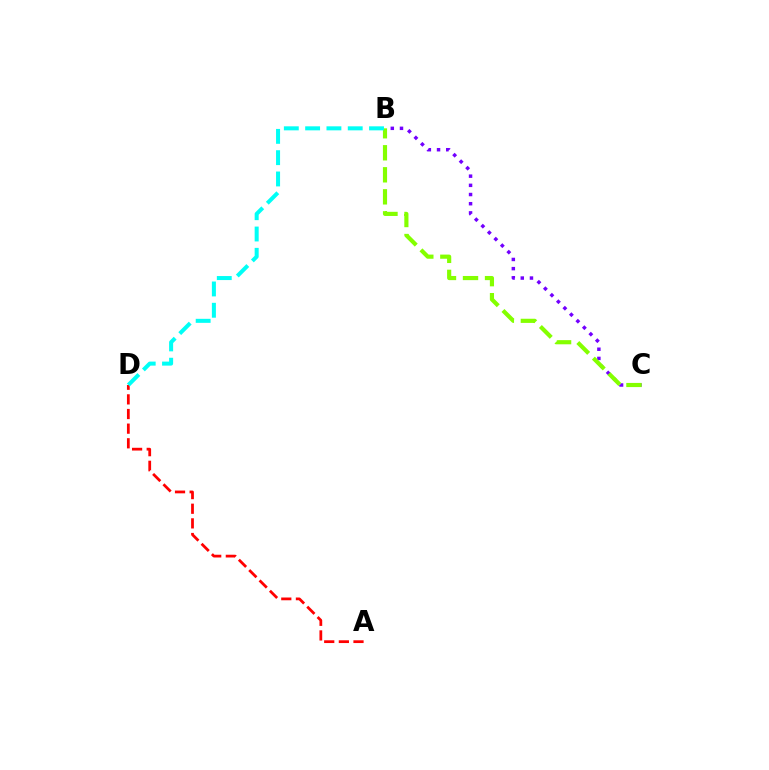{('B', 'C'): [{'color': '#7200ff', 'line_style': 'dotted', 'thickness': 2.5}, {'color': '#84ff00', 'line_style': 'dashed', 'thickness': 2.99}], ('A', 'D'): [{'color': '#ff0000', 'line_style': 'dashed', 'thickness': 1.99}], ('B', 'D'): [{'color': '#00fff6', 'line_style': 'dashed', 'thickness': 2.89}]}